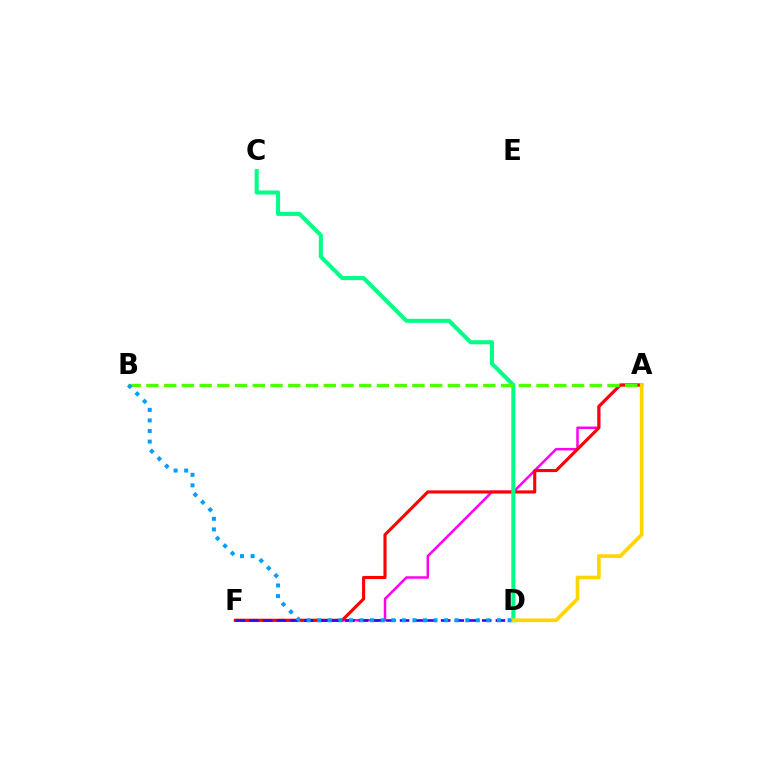{('A', 'F'): [{'color': '#ff00ed', 'line_style': 'solid', 'thickness': 1.79}, {'color': '#ff0000', 'line_style': 'solid', 'thickness': 2.24}], ('D', 'F'): [{'color': '#3700ff', 'line_style': 'dashed', 'thickness': 1.86}], ('C', 'D'): [{'color': '#00ff86', 'line_style': 'solid', 'thickness': 2.91}], ('A', 'B'): [{'color': '#4fff00', 'line_style': 'dashed', 'thickness': 2.41}], ('B', 'D'): [{'color': '#009eff', 'line_style': 'dotted', 'thickness': 2.87}], ('A', 'D'): [{'color': '#ffd500', 'line_style': 'solid', 'thickness': 2.64}]}